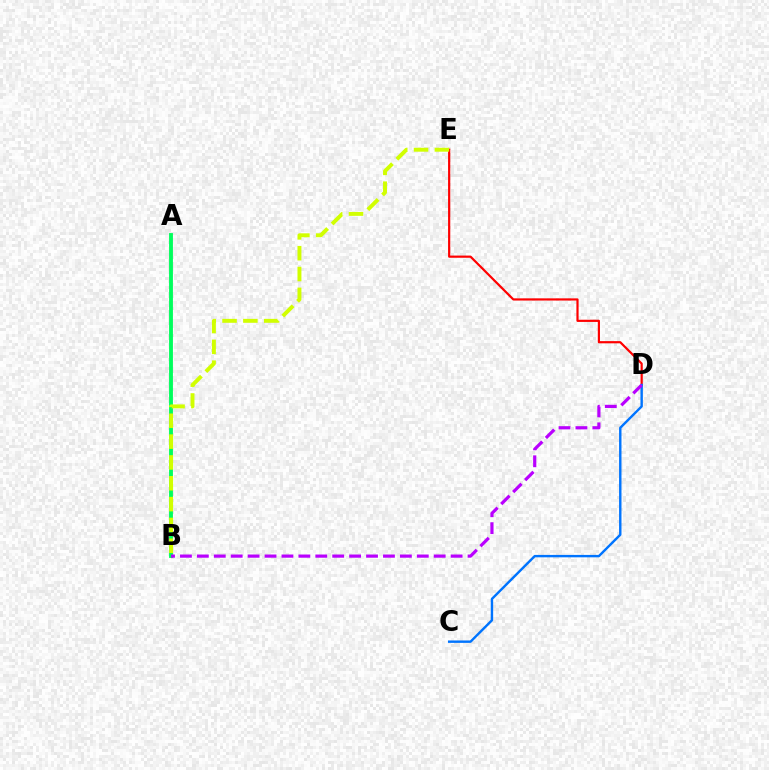{('A', 'B'): [{'color': '#00ff5c', 'line_style': 'solid', 'thickness': 2.77}], ('D', 'E'): [{'color': '#ff0000', 'line_style': 'solid', 'thickness': 1.58}], ('C', 'D'): [{'color': '#0074ff', 'line_style': 'solid', 'thickness': 1.74}], ('B', 'E'): [{'color': '#d1ff00', 'line_style': 'dashed', 'thickness': 2.83}], ('B', 'D'): [{'color': '#b900ff', 'line_style': 'dashed', 'thickness': 2.3}]}